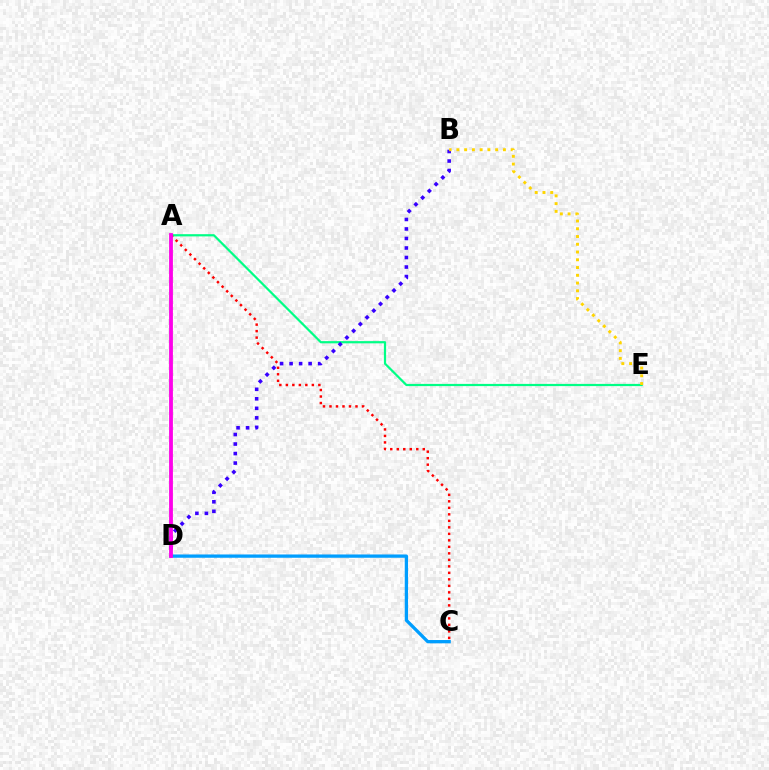{('A', 'E'): [{'color': '#00ff86', 'line_style': 'solid', 'thickness': 1.59}], ('A', 'D'): [{'color': '#4fff00', 'line_style': 'solid', 'thickness': 1.65}, {'color': '#ff00ed', 'line_style': 'solid', 'thickness': 2.73}], ('C', 'D'): [{'color': '#009eff', 'line_style': 'solid', 'thickness': 2.36}], ('B', 'D'): [{'color': '#3700ff', 'line_style': 'dotted', 'thickness': 2.59}], ('A', 'C'): [{'color': '#ff0000', 'line_style': 'dotted', 'thickness': 1.77}], ('B', 'E'): [{'color': '#ffd500', 'line_style': 'dotted', 'thickness': 2.11}]}